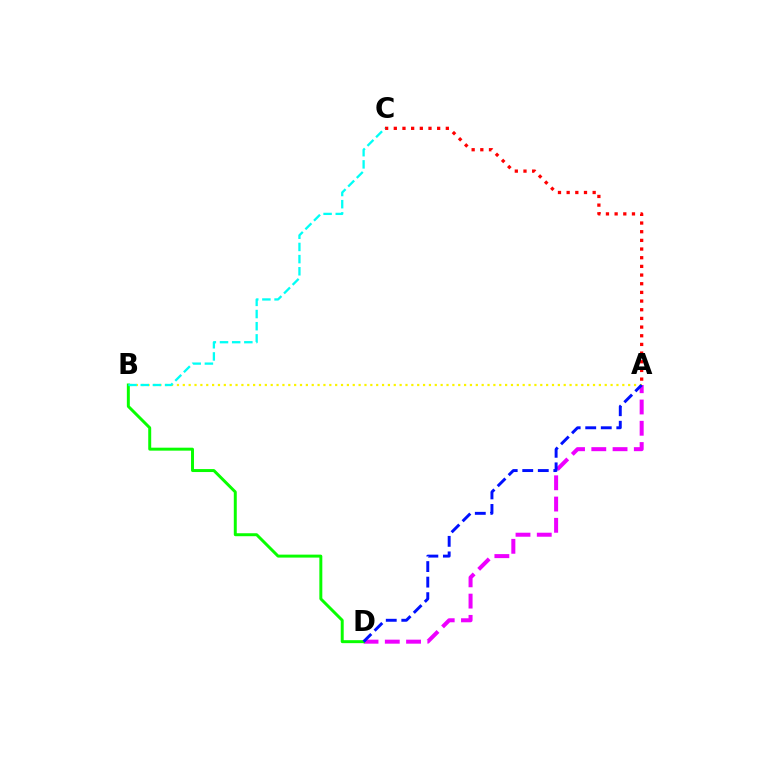{('A', 'B'): [{'color': '#fcf500', 'line_style': 'dotted', 'thickness': 1.59}], ('A', 'D'): [{'color': '#ee00ff', 'line_style': 'dashed', 'thickness': 2.89}, {'color': '#0010ff', 'line_style': 'dashed', 'thickness': 2.11}], ('A', 'C'): [{'color': '#ff0000', 'line_style': 'dotted', 'thickness': 2.36}], ('B', 'D'): [{'color': '#08ff00', 'line_style': 'solid', 'thickness': 2.13}], ('B', 'C'): [{'color': '#00fff6', 'line_style': 'dashed', 'thickness': 1.65}]}